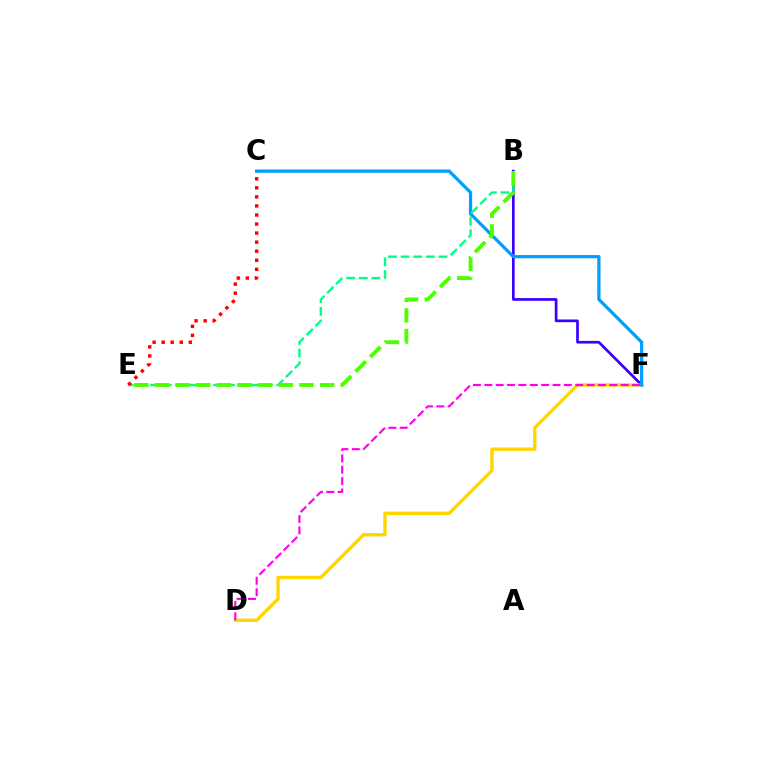{('B', 'F'): [{'color': '#3700ff', 'line_style': 'solid', 'thickness': 1.93}], ('D', 'F'): [{'color': '#ffd500', 'line_style': 'solid', 'thickness': 2.41}, {'color': '#ff00ed', 'line_style': 'dashed', 'thickness': 1.54}], ('C', 'F'): [{'color': '#009eff', 'line_style': 'solid', 'thickness': 2.33}], ('B', 'E'): [{'color': '#00ff86', 'line_style': 'dashed', 'thickness': 1.72}, {'color': '#4fff00', 'line_style': 'dashed', 'thickness': 2.8}], ('C', 'E'): [{'color': '#ff0000', 'line_style': 'dotted', 'thickness': 2.46}]}